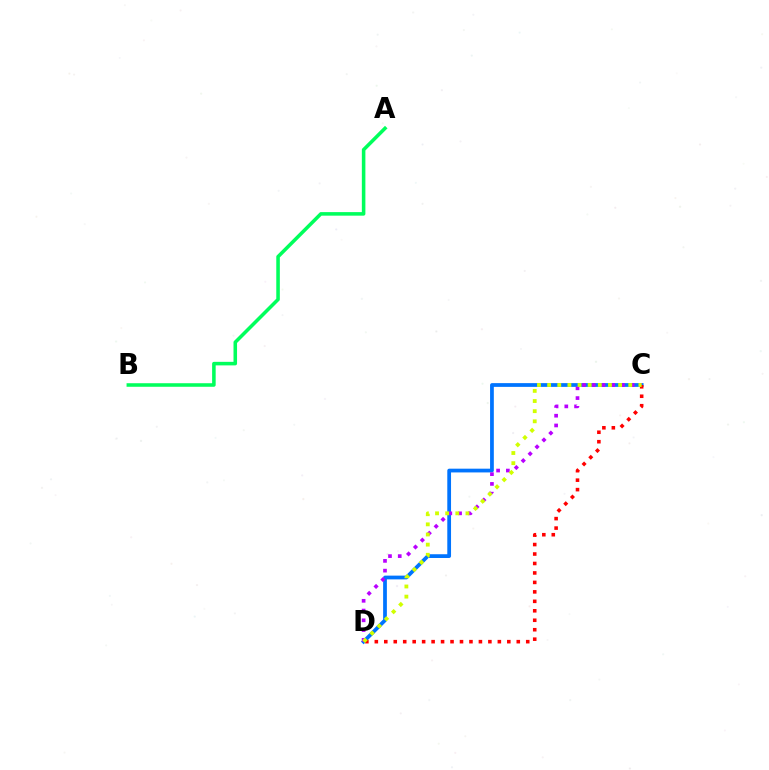{('A', 'B'): [{'color': '#00ff5c', 'line_style': 'solid', 'thickness': 2.55}], ('C', 'D'): [{'color': '#0074ff', 'line_style': 'solid', 'thickness': 2.7}, {'color': '#b900ff', 'line_style': 'dotted', 'thickness': 2.65}, {'color': '#ff0000', 'line_style': 'dotted', 'thickness': 2.57}, {'color': '#d1ff00', 'line_style': 'dotted', 'thickness': 2.76}]}